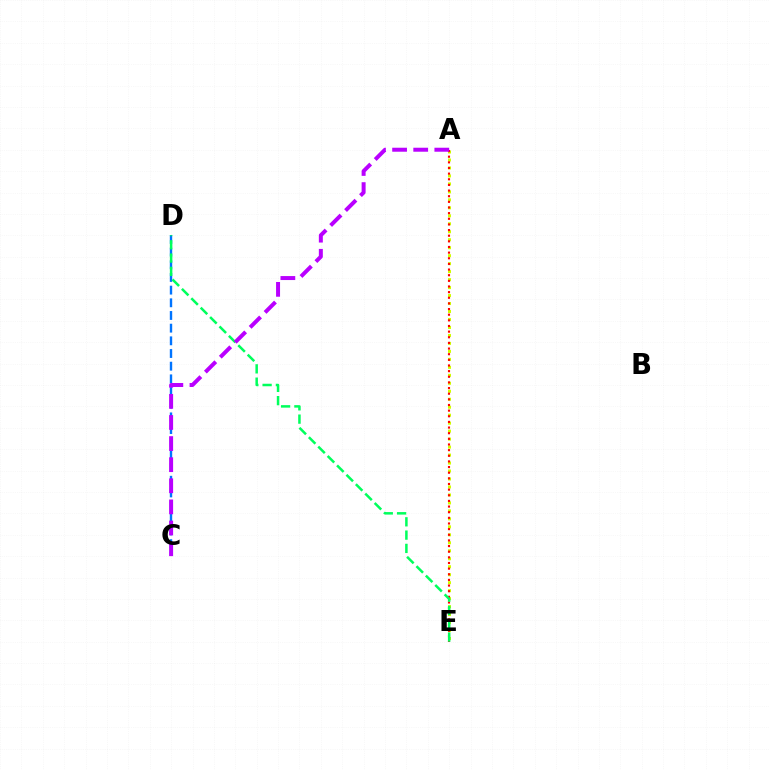{('A', 'E'): [{'color': '#d1ff00', 'line_style': 'dotted', 'thickness': 2.17}, {'color': '#ff0000', 'line_style': 'dotted', 'thickness': 1.53}], ('C', 'D'): [{'color': '#0074ff', 'line_style': 'dashed', 'thickness': 1.72}], ('D', 'E'): [{'color': '#00ff5c', 'line_style': 'dashed', 'thickness': 1.81}], ('A', 'C'): [{'color': '#b900ff', 'line_style': 'dashed', 'thickness': 2.87}]}